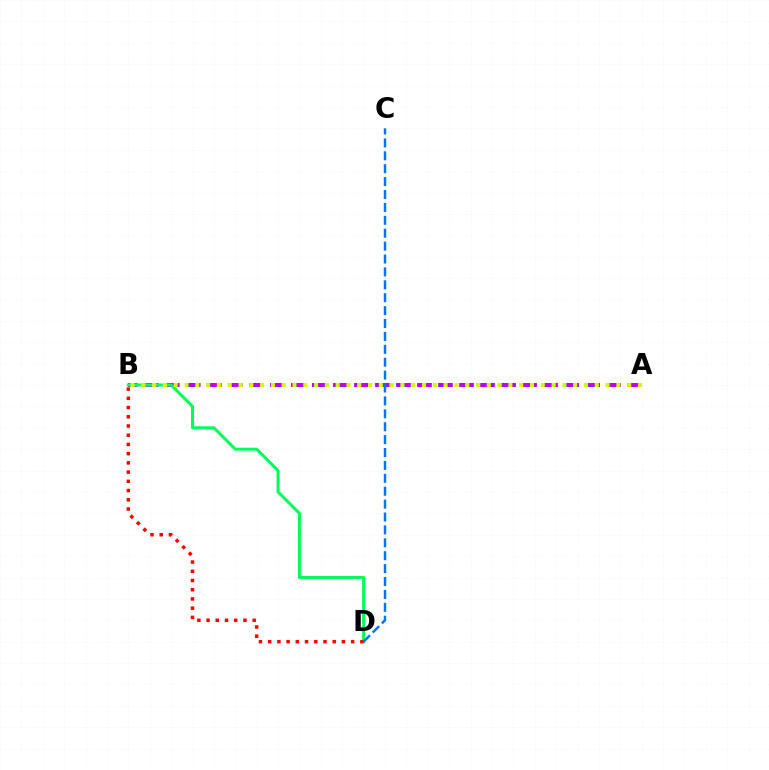{('A', 'B'): [{'color': '#b900ff', 'line_style': 'dashed', 'thickness': 2.86}, {'color': '#d1ff00', 'line_style': 'dotted', 'thickness': 2.93}], ('B', 'D'): [{'color': '#00ff5c', 'line_style': 'solid', 'thickness': 2.16}, {'color': '#ff0000', 'line_style': 'dotted', 'thickness': 2.51}], ('C', 'D'): [{'color': '#0074ff', 'line_style': 'dashed', 'thickness': 1.75}]}